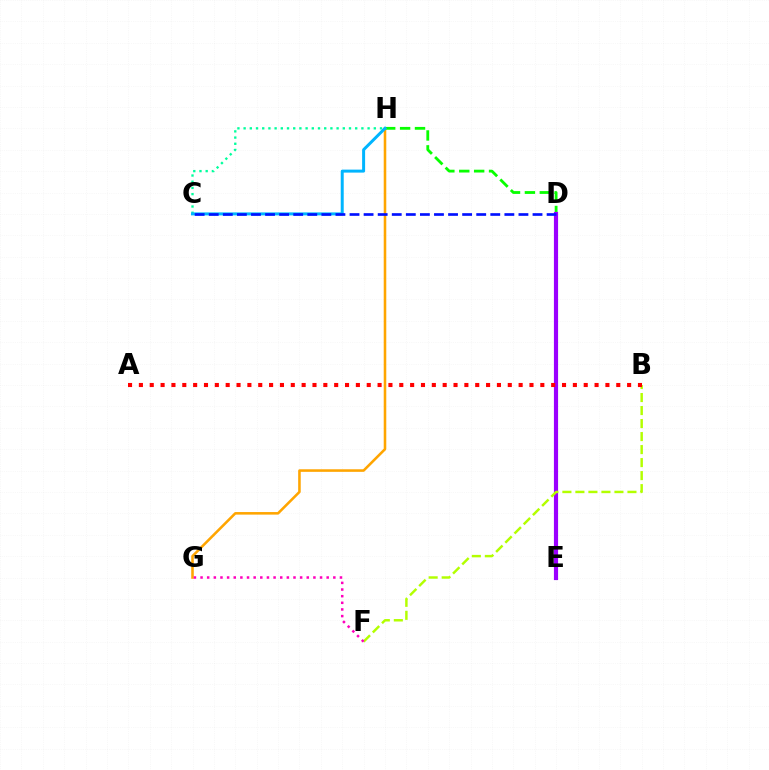{('G', 'H'): [{'color': '#ffa500', 'line_style': 'solid', 'thickness': 1.84}], ('C', 'H'): [{'color': '#00ff9d', 'line_style': 'dotted', 'thickness': 1.68}, {'color': '#00b5ff', 'line_style': 'solid', 'thickness': 2.15}], ('E', 'H'): [{'color': '#08ff00', 'line_style': 'dashed', 'thickness': 2.02}], ('D', 'E'): [{'color': '#9b00ff', 'line_style': 'solid', 'thickness': 3.0}], ('C', 'D'): [{'color': '#0010ff', 'line_style': 'dashed', 'thickness': 1.91}], ('B', 'F'): [{'color': '#b3ff00', 'line_style': 'dashed', 'thickness': 1.77}], ('F', 'G'): [{'color': '#ff00bd', 'line_style': 'dotted', 'thickness': 1.8}], ('A', 'B'): [{'color': '#ff0000', 'line_style': 'dotted', 'thickness': 2.95}]}